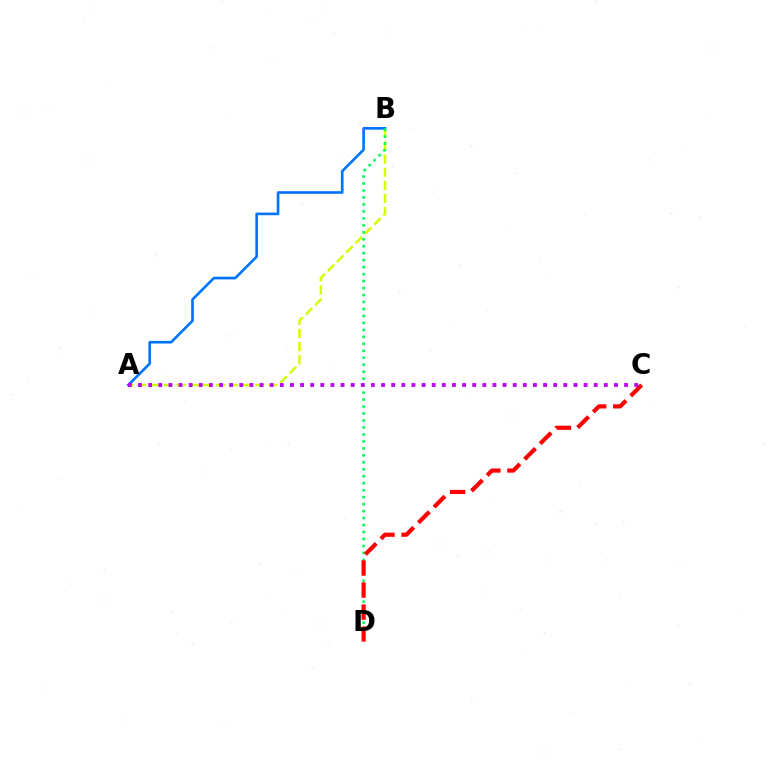{('A', 'B'): [{'color': '#d1ff00', 'line_style': 'dashed', 'thickness': 1.78}, {'color': '#0074ff', 'line_style': 'solid', 'thickness': 1.9}], ('B', 'D'): [{'color': '#00ff5c', 'line_style': 'dotted', 'thickness': 1.89}], ('C', 'D'): [{'color': '#ff0000', 'line_style': 'dashed', 'thickness': 3.0}], ('A', 'C'): [{'color': '#b900ff', 'line_style': 'dotted', 'thickness': 2.75}]}